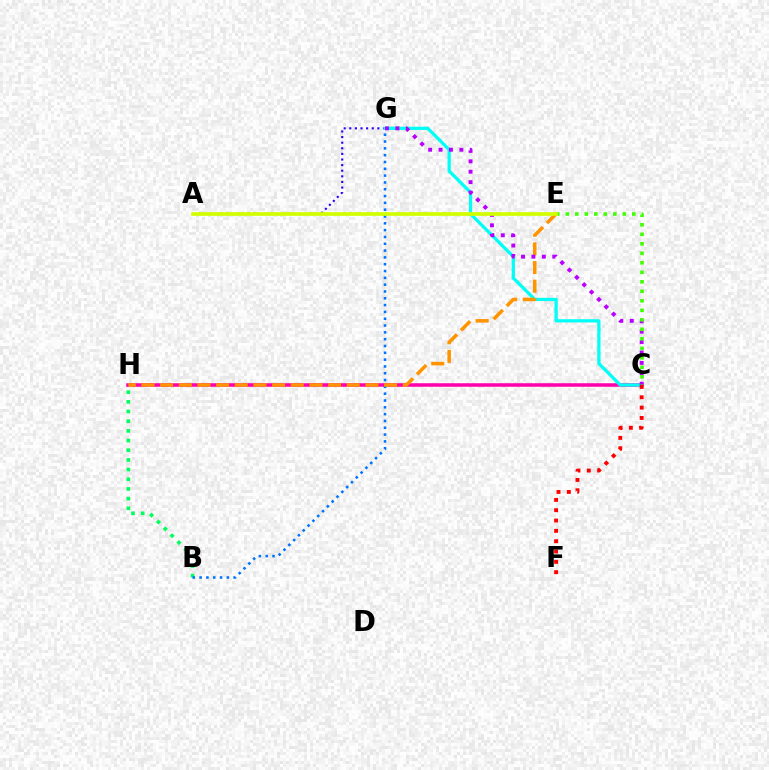{('C', 'H'): [{'color': '#ff00ac', 'line_style': 'solid', 'thickness': 2.55}], ('B', 'H'): [{'color': '#00ff5c', 'line_style': 'dotted', 'thickness': 2.63}], ('B', 'G'): [{'color': '#0074ff', 'line_style': 'dotted', 'thickness': 1.85}], ('A', 'G'): [{'color': '#2500ff', 'line_style': 'dotted', 'thickness': 1.52}], ('C', 'G'): [{'color': '#00fff6', 'line_style': 'solid', 'thickness': 2.35}, {'color': '#b900ff', 'line_style': 'dotted', 'thickness': 2.83}], ('C', 'F'): [{'color': '#ff0000', 'line_style': 'dotted', 'thickness': 2.81}], ('E', 'H'): [{'color': '#ff9400', 'line_style': 'dashed', 'thickness': 2.54}], ('C', 'E'): [{'color': '#3dff00', 'line_style': 'dotted', 'thickness': 2.58}], ('A', 'E'): [{'color': '#d1ff00', 'line_style': 'solid', 'thickness': 2.67}]}